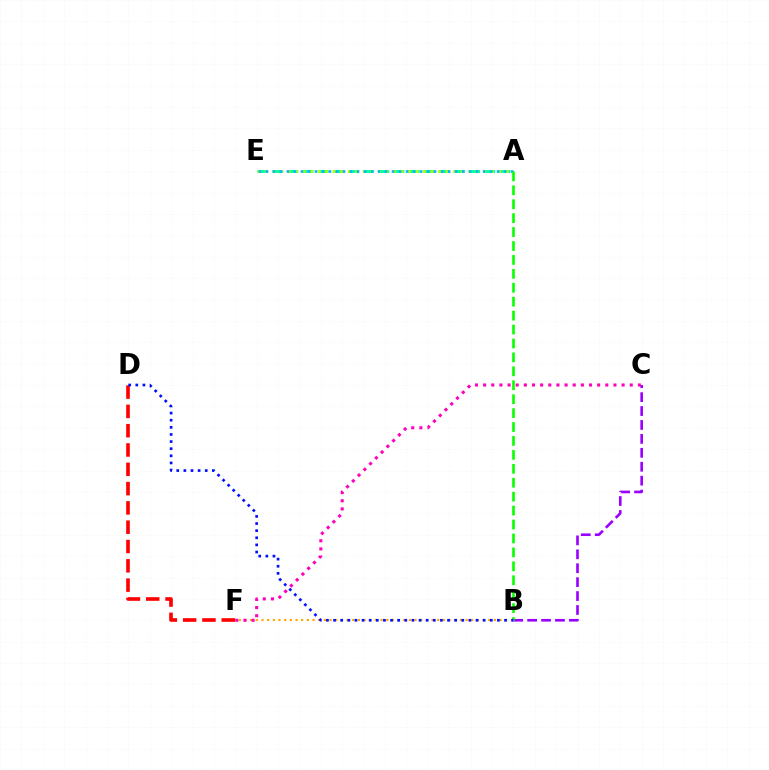{('B', 'C'): [{'color': '#9b00ff', 'line_style': 'dashed', 'thickness': 1.89}], ('B', 'F'): [{'color': '#ffa500', 'line_style': 'dotted', 'thickness': 1.54}], ('C', 'F'): [{'color': '#ff00bd', 'line_style': 'dotted', 'thickness': 2.21}], ('A', 'E'): [{'color': '#00ff9d', 'line_style': 'dashed', 'thickness': 2.06}, {'color': '#b3ff00', 'line_style': 'dotted', 'thickness': 2.05}, {'color': '#00b5ff', 'line_style': 'dotted', 'thickness': 1.9}], ('D', 'F'): [{'color': '#ff0000', 'line_style': 'dashed', 'thickness': 2.62}], ('A', 'B'): [{'color': '#08ff00', 'line_style': 'dashed', 'thickness': 1.89}], ('B', 'D'): [{'color': '#0010ff', 'line_style': 'dotted', 'thickness': 1.94}]}